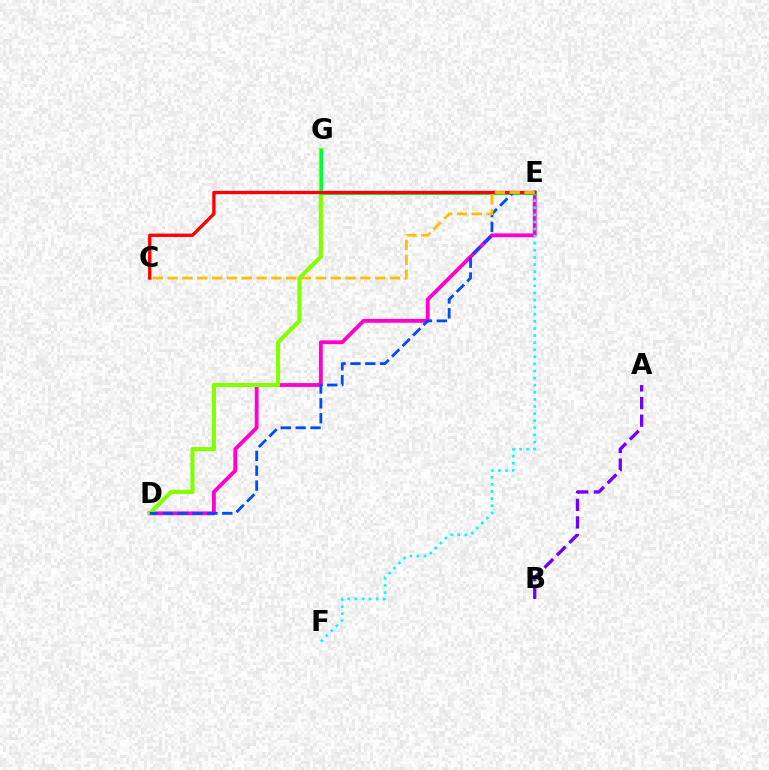{('D', 'E'): [{'color': '#ff00cf', 'line_style': 'solid', 'thickness': 2.75}, {'color': '#004bff', 'line_style': 'dashed', 'thickness': 2.02}], ('D', 'G'): [{'color': '#84ff00', 'line_style': 'solid', 'thickness': 2.98}], ('E', 'G'): [{'color': '#00ff39', 'line_style': 'solid', 'thickness': 2.2}], ('A', 'B'): [{'color': '#7200ff', 'line_style': 'dashed', 'thickness': 2.39}], ('E', 'F'): [{'color': '#00fff6', 'line_style': 'dotted', 'thickness': 1.93}], ('C', 'E'): [{'color': '#ff0000', 'line_style': 'solid', 'thickness': 2.39}, {'color': '#ffbd00', 'line_style': 'dashed', 'thickness': 2.01}]}